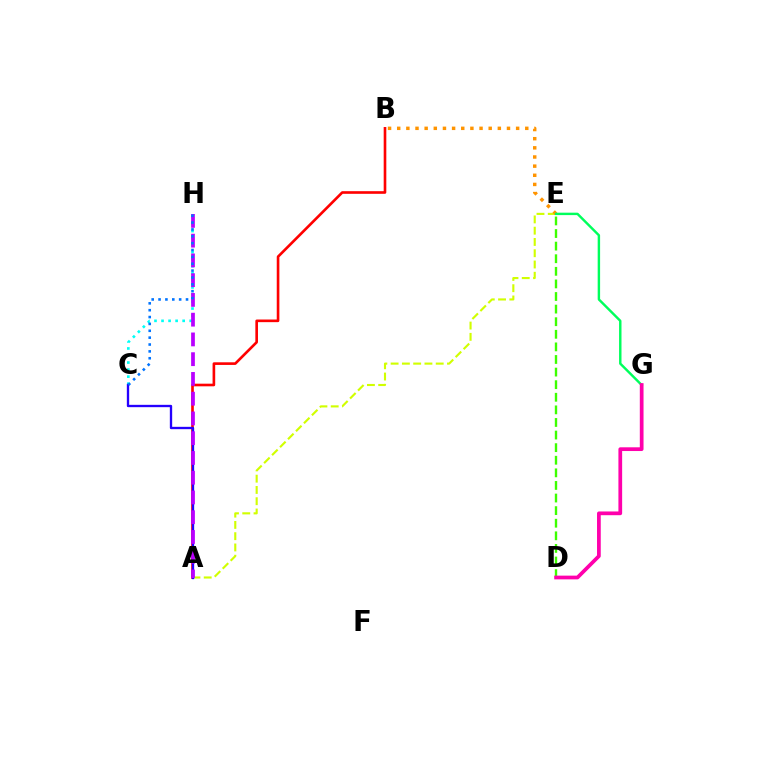{('A', 'E'): [{'color': '#d1ff00', 'line_style': 'dashed', 'thickness': 1.53}], ('B', 'E'): [{'color': '#ff9400', 'line_style': 'dotted', 'thickness': 2.49}], ('A', 'B'): [{'color': '#ff0000', 'line_style': 'solid', 'thickness': 1.9}], ('C', 'H'): [{'color': '#00fff6', 'line_style': 'dotted', 'thickness': 1.91}, {'color': '#0074ff', 'line_style': 'dotted', 'thickness': 1.86}], ('E', 'G'): [{'color': '#00ff5c', 'line_style': 'solid', 'thickness': 1.75}], ('A', 'C'): [{'color': '#2500ff', 'line_style': 'solid', 'thickness': 1.68}], ('A', 'H'): [{'color': '#b900ff', 'line_style': 'dashed', 'thickness': 2.68}], ('D', 'E'): [{'color': '#3dff00', 'line_style': 'dashed', 'thickness': 1.71}], ('D', 'G'): [{'color': '#ff00ac', 'line_style': 'solid', 'thickness': 2.68}]}